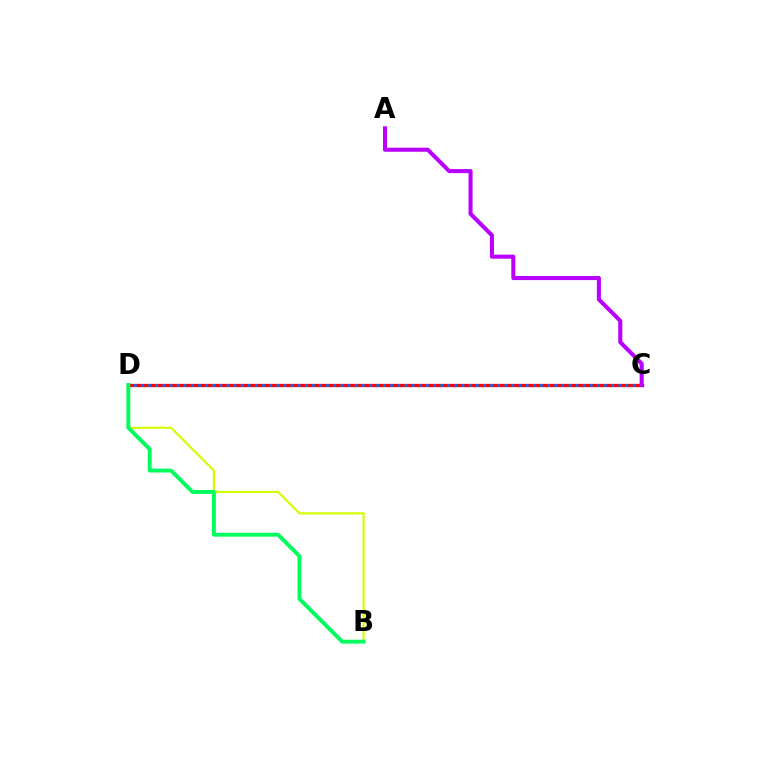{('C', 'D'): [{'color': '#ff0000', 'line_style': 'solid', 'thickness': 2.38}, {'color': '#0074ff', 'line_style': 'dotted', 'thickness': 1.94}], ('B', 'D'): [{'color': '#d1ff00', 'line_style': 'solid', 'thickness': 1.56}, {'color': '#00ff5c', 'line_style': 'solid', 'thickness': 2.81}], ('A', 'C'): [{'color': '#b900ff', 'line_style': 'solid', 'thickness': 2.92}]}